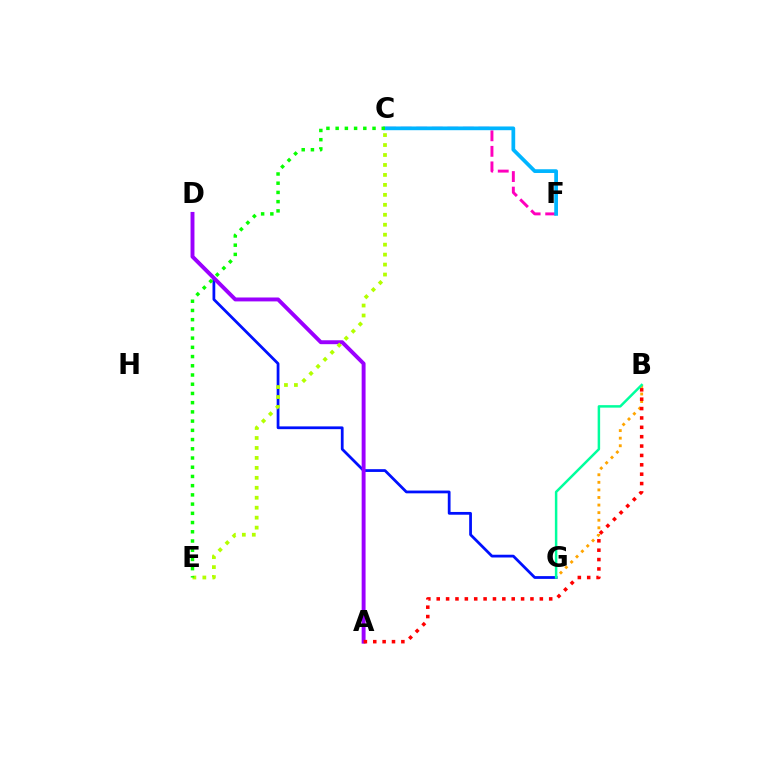{('C', 'F'): [{'color': '#ff00bd', 'line_style': 'dashed', 'thickness': 2.11}, {'color': '#00b5ff', 'line_style': 'solid', 'thickness': 2.68}], ('B', 'G'): [{'color': '#ffa500', 'line_style': 'dotted', 'thickness': 2.06}, {'color': '#00ff9d', 'line_style': 'solid', 'thickness': 1.79}], ('D', 'G'): [{'color': '#0010ff', 'line_style': 'solid', 'thickness': 1.99}], ('A', 'D'): [{'color': '#9b00ff', 'line_style': 'solid', 'thickness': 2.82}], ('A', 'B'): [{'color': '#ff0000', 'line_style': 'dotted', 'thickness': 2.55}], ('C', 'E'): [{'color': '#b3ff00', 'line_style': 'dotted', 'thickness': 2.71}, {'color': '#08ff00', 'line_style': 'dotted', 'thickness': 2.51}]}